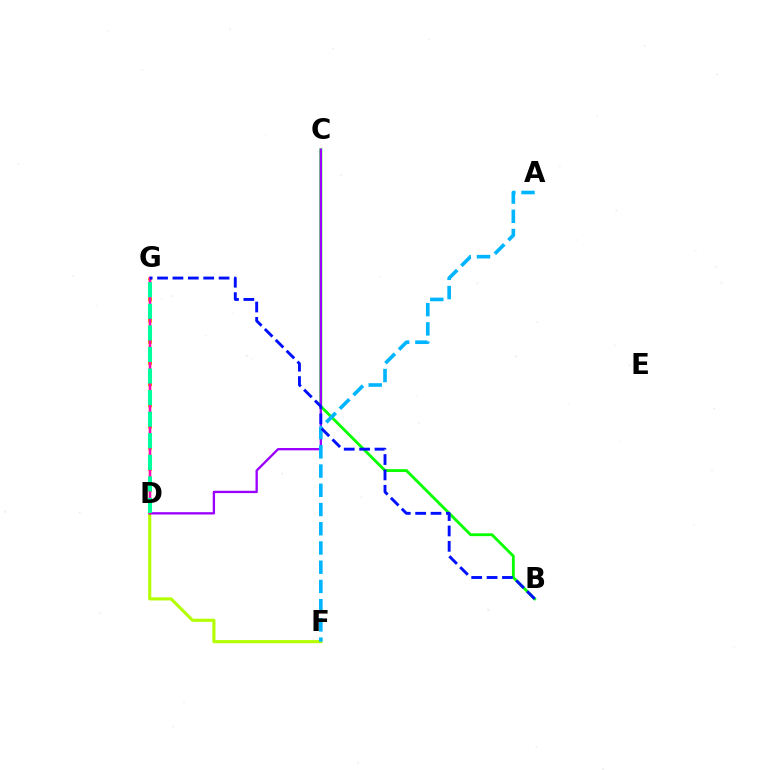{('D', 'G'): [{'color': '#ffa500', 'line_style': 'dotted', 'thickness': 2.87}, {'color': '#ff0000', 'line_style': 'solid', 'thickness': 1.7}, {'color': '#ff00bd', 'line_style': 'solid', 'thickness': 1.63}, {'color': '#00ff9d', 'line_style': 'dashed', 'thickness': 2.93}], ('B', 'C'): [{'color': '#08ff00', 'line_style': 'solid', 'thickness': 2.03}], ('D', 'F'): [{'color': '#b3ff00', 'line_style': 'solid', 'thickness': 2.23}], ('C', 'D'): [{'color': '#9b00ff', 'line_style': 'solid', 'thickness': 1.68}], ('A', 'F'): [{'color': '#00b5ff', 'line_style': 'dashed', 'thickness': 2.61}], ('B', 'G'): [{'color': '#0010ff', 'line_style': 'dashed', 'thickness': 2.09}]}